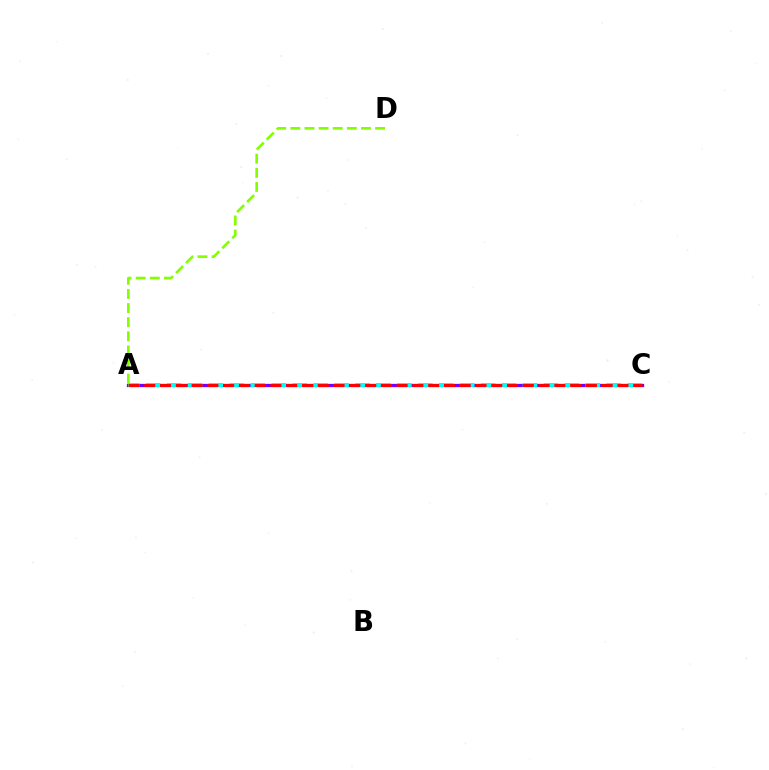{('A', 'C'): [{'color': '#7200ff', 'line_style': 'solid', 'thickness': 2.37}, {'color': '#00fff6', 'line_style': 'dashed', 'thickness': 2.84}, {'color': '#ff0000', 'line_style': 'dashed', 'thickness': 2.14}], ('A', 'D'): [{'color': '#84ff00', 'line_style': 'dashed', 'thickness': 1.92}]}